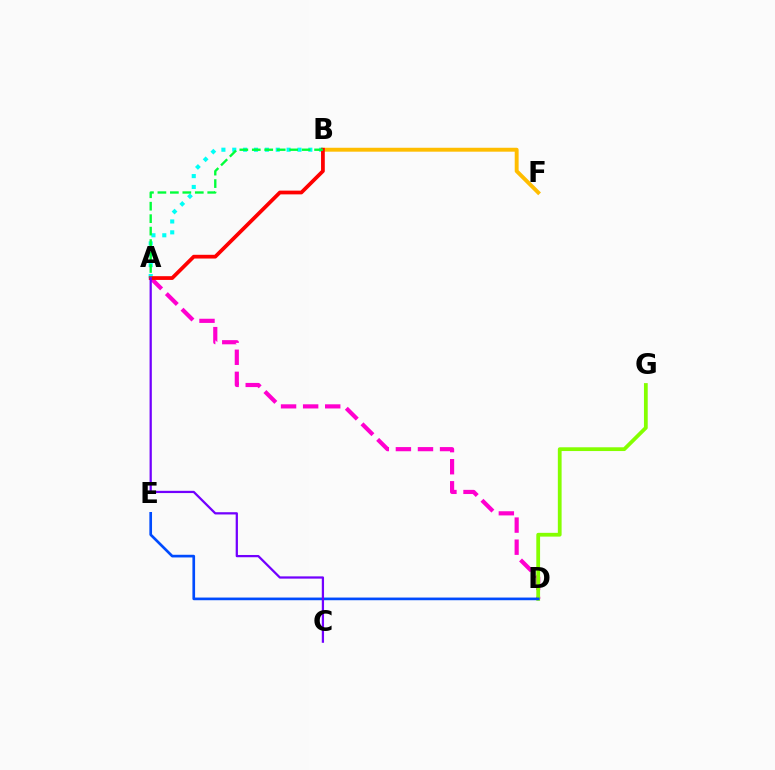{('B', 'F'): [{'color': '#ffbd00', 'line_style': 'solid', 'thickness': 2.82}], ('A', 'B'): [{'color': '#00fff6', 'line_style': 'dotted', 'thickness': 2.95}, {'color': '#ff0000', 'line_style': 'solid', 'thickness': 2.69}, {'color': '#00ff39', 'line_style': 'dashed', 'thickness': 1.69}], ('A', 'D'): [{'color': '#ff00cf', 'line_style': 'dashed', 'thickness': 3.0}], ('D', 'G'): [{'color': '#84ff00', 'line_style': 'solid', 'thickness': 2.71}], ('D', 'E'): [{'color': '#004bff', 'line_style': 'solid', 'thickness': 1.92}], ('A', 'C'): [{'color': '#7200ff', 'line_style': 'solid', 'thickness': 1.62}]}